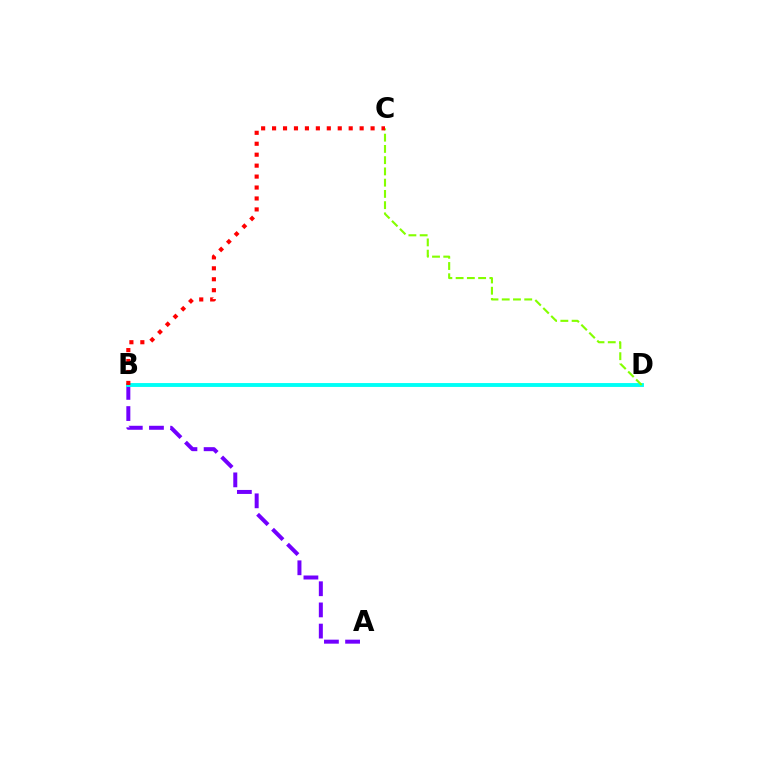{('A', 'B'): [{'color': '#7200ff', 'line_style': 'dashed', 'thickness': 2.88}], ('B', 'D'): [{'color': '#00fff6', 'line_style': 'solid', 'thickness': 2.79}], ('C', 'D'): [{'color': '#84ff00', 'line_style': 'dashed', 'thickness': 1.53}], ('B', 'C'): [{'color': '#ff0000', 'line_style': 'dotted', 'thickness': 2.97}]}